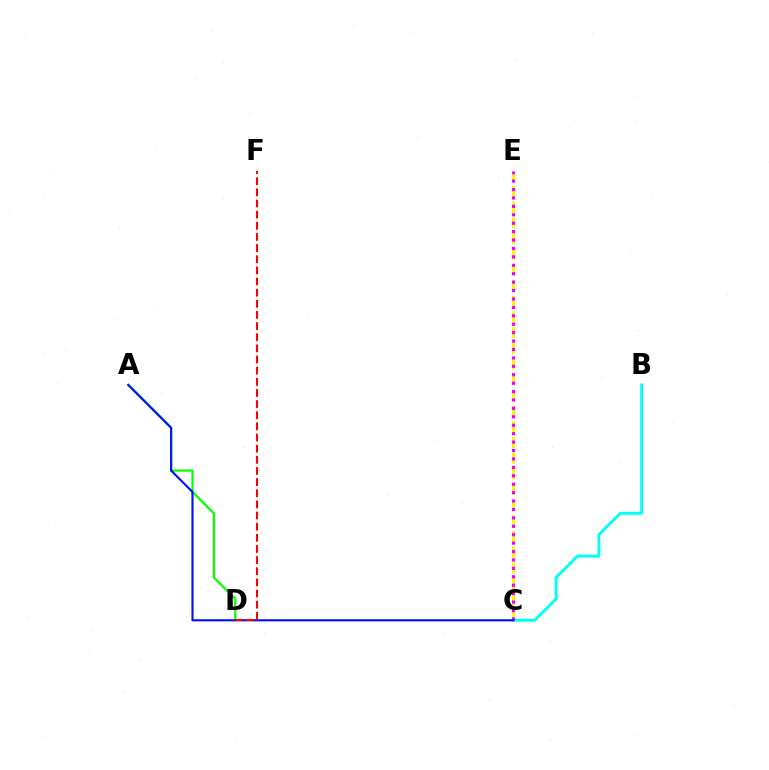{('B', 'C'): [{'color': '#00fff6', 'line_style': 'solid', 'thickness': 2.1}], ('C', 'E'): [{'color': '#fcf500', 'line_style': 'dashed', 'thickness': 2.13}, {'color': '#ee00ff', 'line_style': 'dotted', 'thickness': 2.29}], ('A', 'D'): [{'color': '#08ff00', 'line_style': 'solid', 'thickness': 1.61}], ('A', 'C'): [{'color': '#0010ff', 'line_style': 'solid', 'thickness': 1.54}], ('D', 'F'): [{'color': '#ff0000', 'line_style': 'dashed', 'thickness': 1.51}]}